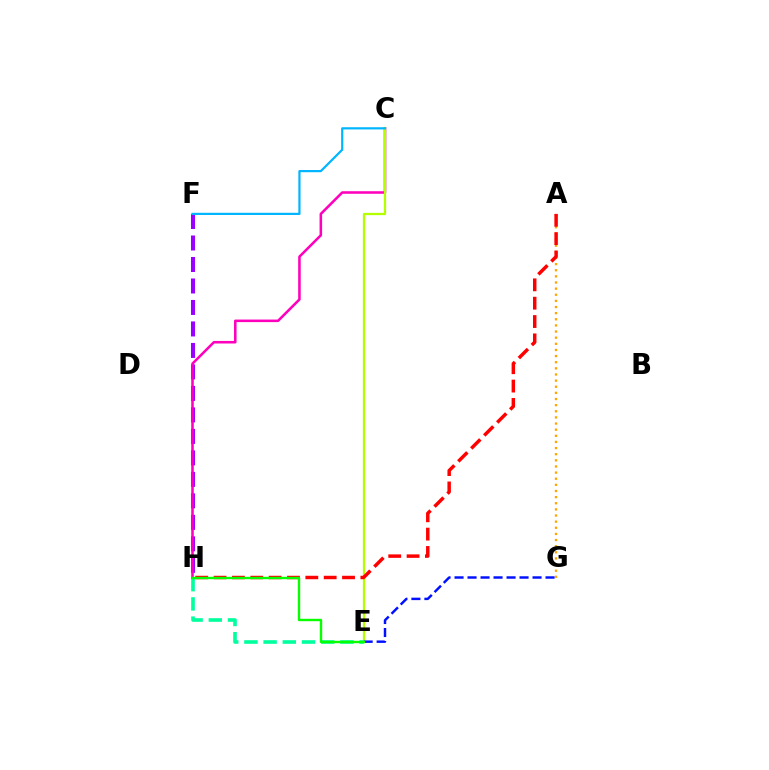{('A', 'G'): [{'color': '#ffa500', 'line_style': 'dotted', 'thickness': 1.67}], ('E', 'H'): [{'color': '#00ff9d', 'line_style': 'dashed', 'thickness': 2.61}, {'color': '#08ff00', 'line_style': 'solid', 'thickness': 1.72}], ('F', 'H'): [{'color': '#9b00ff', 'line_style': 'dashed', 'thickness': 2.92}], ('C', 'H'): [{'color': '#ff00bd', 'line_style': 'solid', 'thickness': 1.84}], ('C', 'E'): [{'color': '#b3ff00', 'line_style': 'solid', 'thickness': 1.62}], ('E', 'G'): [{'color': '#0010ff', 'line_style': 'dashed', 'thickness': 1.77}], ('A', 'H'): [{'color': '#ff0000', 'line_style': 'dashed', 'thickness': 2.49}], ('C', 'F'): [{'color': '#00b5ff', 'line_style': 'solid', 'thickness': 1.58}]}